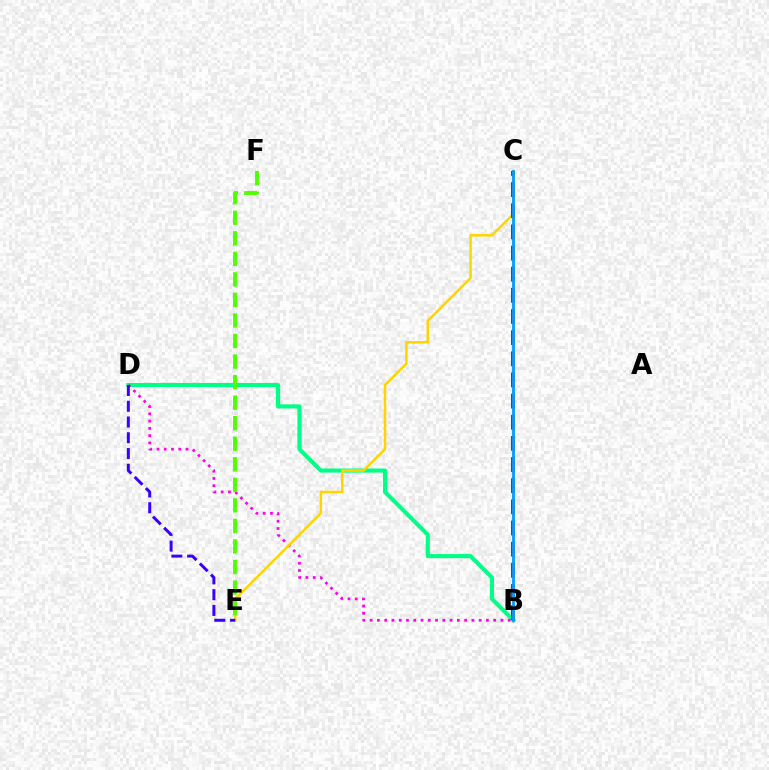{('B', 'D'): [{'color': '#00ff86', 'line_style': 'solid', 'thickness': 2.95}, {'color': '#ff00ed', 'line_style': 'dotted', 'thickness': 1.97}], ('C', 'E'): [{'color': '#ffd500', 'line_style': 'solid', 'thickness': 1.8}], ('B', 'C'): [{'color': '#ff0000', 'line_style': 'dashed', 'thickness': 2.87}, {'color': '#009eff', 'line_style': 'solid', 'thickness': 2.04}], ('D', 'E'): [{'color': '#3700ff', 'line_style': 'dashed', 'thickness': 2.14}], ('E', 'F'): [{'color': '#4fff00', 'line_style': 'dashed', 'thickness': 2.79}]}